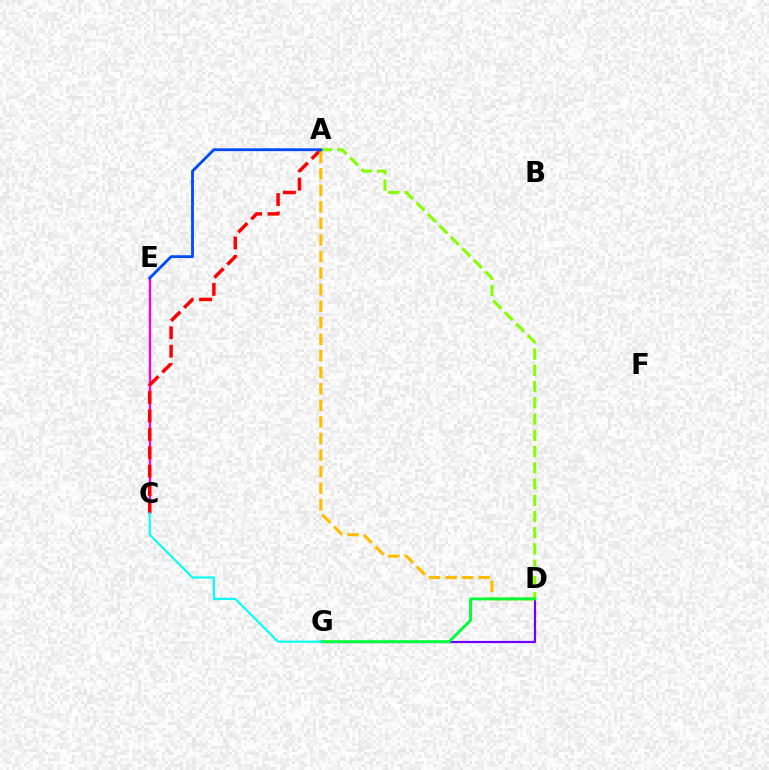{('D', 'G'): [{'color': '#7200ff', 'line_style': 'solid', 'thickness': 1.58}, {'color': '#00ff39', 'line_style': 'solid', 'thickness': 2.09}], ('A', 'D'): [{'color': '#84ff00', 'line_style': 'dashed', 'thickness': 2.21}, {'color': '#ffbd00', 'line_style': 'dashed', 'thickness': 2.25}], ('C', 'E'): [{'color': '#ff00cf', 'line_style': 'solid', 'thickness': 1.67}], ('A', 'C'): [{'color': '#ff0000', 'line_style': 'dashed', 'thickness': 2.5}], ('C', 'G'): [{'color': '#00fff6', 'line_style': 'solid', 'thickness': 1.51}], ('A', 'E'): [{'color': '#004bff', 'line_style': 'solid', 'thickness': 2.04}]}